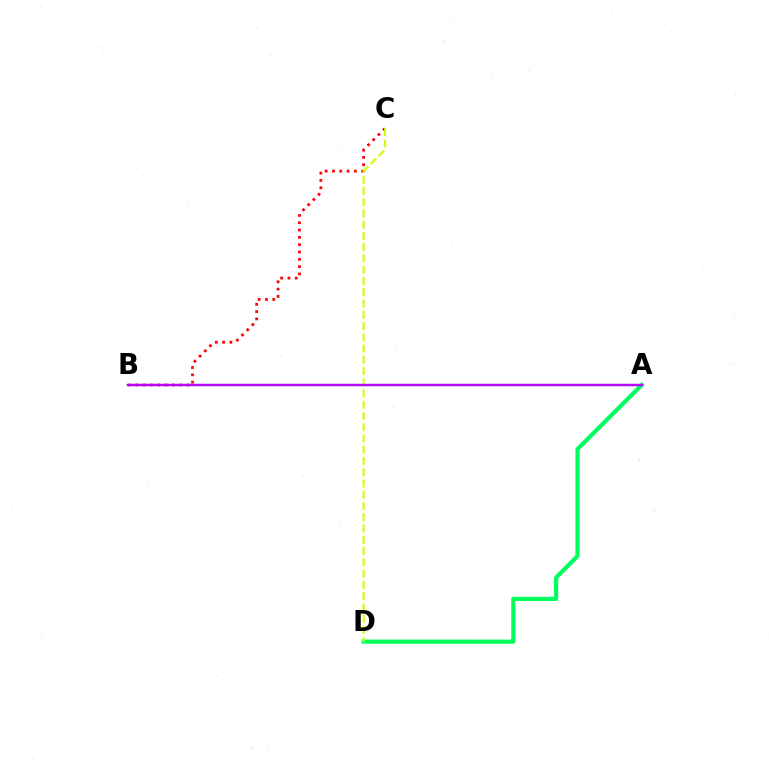{('A', 'B'): [{'color': '#0074ff', 'line_style': 'solid', 'thickness': 1.52}, {'color': '#b900ff', 'line_style': 'solid', 'thickness': 1.7}], ('B', 'C'): [{'color': '#ff0000', 'line_style': 'dotted', 'thickness': 1.99}], ('A', 'D'): [{'color': '#00ff5c', 'line_style': 'solid', 'thickness': 2.99}], ('C', 'D'): [{'color': '#d1ff00', 'line_style': 'dashed', 'thickness': 1.53}]}